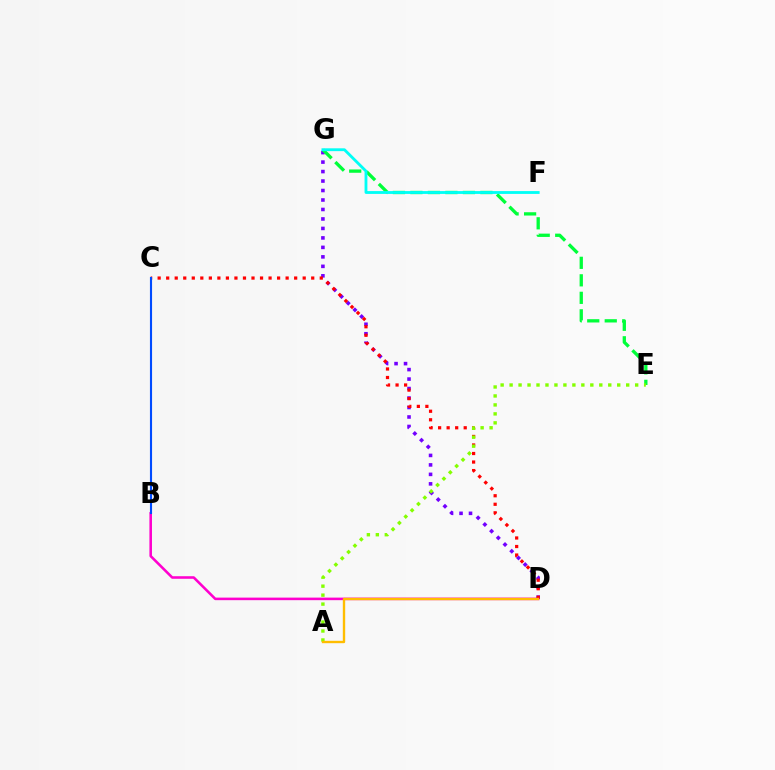{('B', 'D'): [{'color': '#ff00cf', 'line_style': 'solid', 'thickness': 1.85}], ('D', 'G'): [{'color': '#7200ff', 'line_style': 'dotted', 'thickness': 2.58}], ('C', 'D'): [{'color': '#ff0000', 'line_style': 'dotted', 'thickness': 2.32}], ('E', 'G'): [{'color': '#00ff39', 'line_style': 'dashed', 'thickness': 2.38}], ('B', 'C'): [{'color': '#004bff', 'line_style': 'solid', 'thickness': 1.53}], ('F', 'G'): [{'color': '#00fff6', 'line_style': 'solid', 'thickness': 2.04}], ('A', 'E'): [{'color': '#84ff00', 'line_style': 'dotted', 'thickness': 2.44}], ('A', 'D'): [{'color': '#ffbd00', 'line_style': 'solid', 'thickness': 1.71}]}